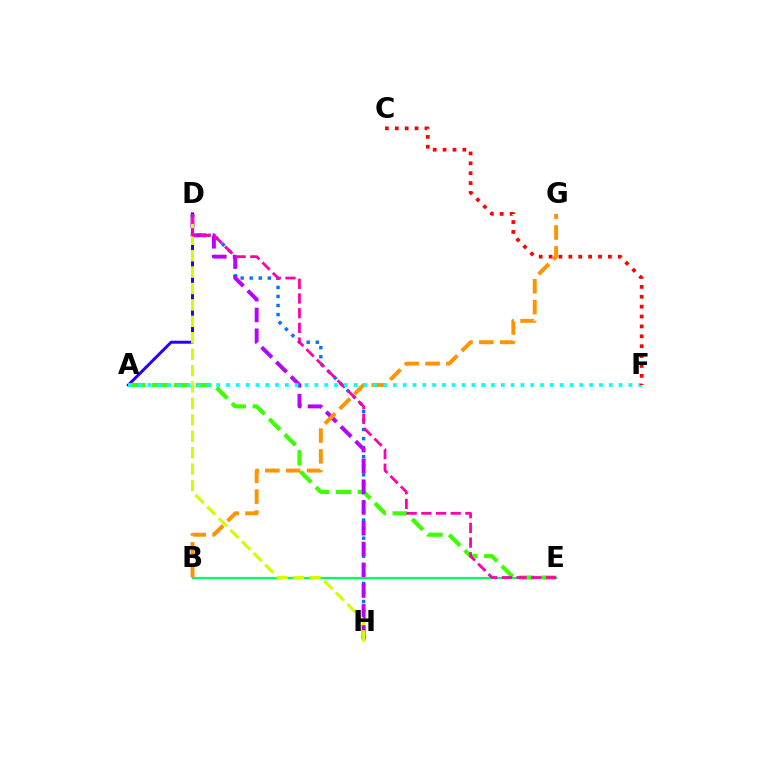{('D', 'H'): [{'color': '#0074ff', 'line_style': 'dotted', 'thickness': 2.46}, {'color': '#b900ff', 'line_style': 'dashed', 'thickness': 2.82}, {'color': '#d1ff00', 'line_style': 'dashed', 'thickness': 2.23}], ('B', 'E'): [{'color': '#00ff5c', 'line_style': 'solid', 'thickness': 1.62}], ('A', 'D'): [{'color': '#2500ff', 'line_style': 'solid', 'thickness': 2.14}], ('A', 'E'): [{'color': '#3dff00', 'line_style': 'dashed', 'thickness': 2.97}], ('D', 'E'): [{'color': '#ff00ac', 'line_style': 'dashed', 'thickness': 2.0}], ('B', 'G'): [{'color': '#ff9400', 'line_style': 'dashed', 'thickness': 2.84}], ('A', 'F'): [{'color': '#00fff6', 'line_style': 'dotted', 'thickness': 2.67}], ('C', 'F'): [{'color': '#ff0000', 'line_style': 'dotted', 'thickness': 2.69}]}